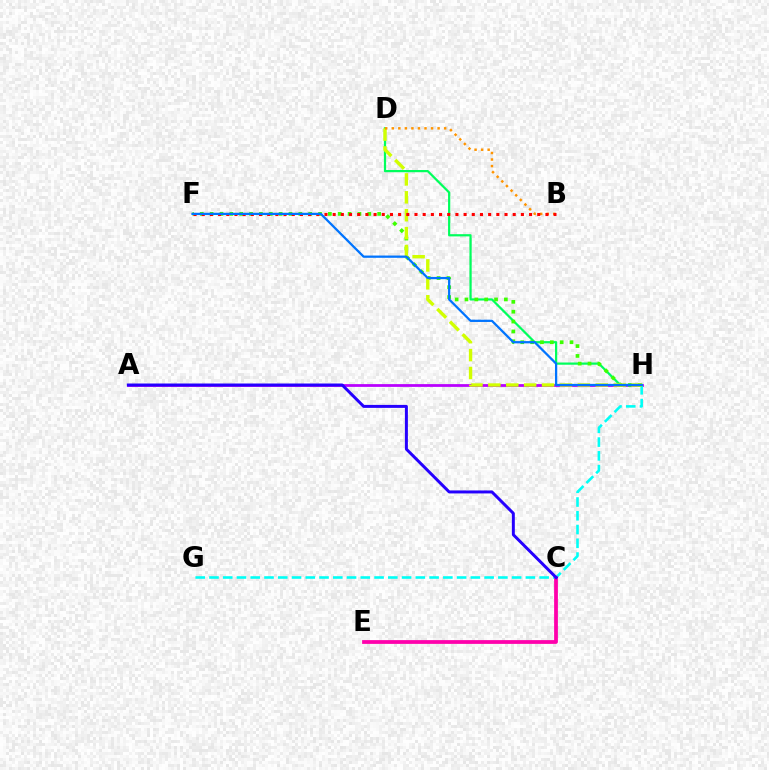{('A', 'H'): [{'color': '#b900ff', 'line_style': 'solid', 'thickness': 1.99}], ('G', 'H'): [{'color': '#00fff6', 'line_style': 'dashed', 'thickness': 1.87}], ('D', 'H'): [{'color': '#00ff5c', 'line_style': 'solid', 'thickness': 1.6}, {'color': '#d1ff00', 'line_style': 'dashed', 'thickness': 2.43}], ('F', 'H'): [{'color': '#3dff00', 'line_style': 'dotted', 'thickness': 2.68}, {'color': '#0074ff', 'line_style': 'solid', 'thickness': 1.63}], ('B', 'D'): [{'color': '#ff9400', 'line_style': 'dotted', 'thickness': 1.78}], ('C', 'E'): [{'color': '#ff00ac', 'line_style': 'solid', 'thickness': 2.71}], ('B', 'F'): [{'color': '#ff0000', 'line_style': 'dotted', 'thickness': 2.22}], ('A', 'C'): [{'color': '#2500ff', 'line_style': 'solid', 'thickness': 2.14}]}